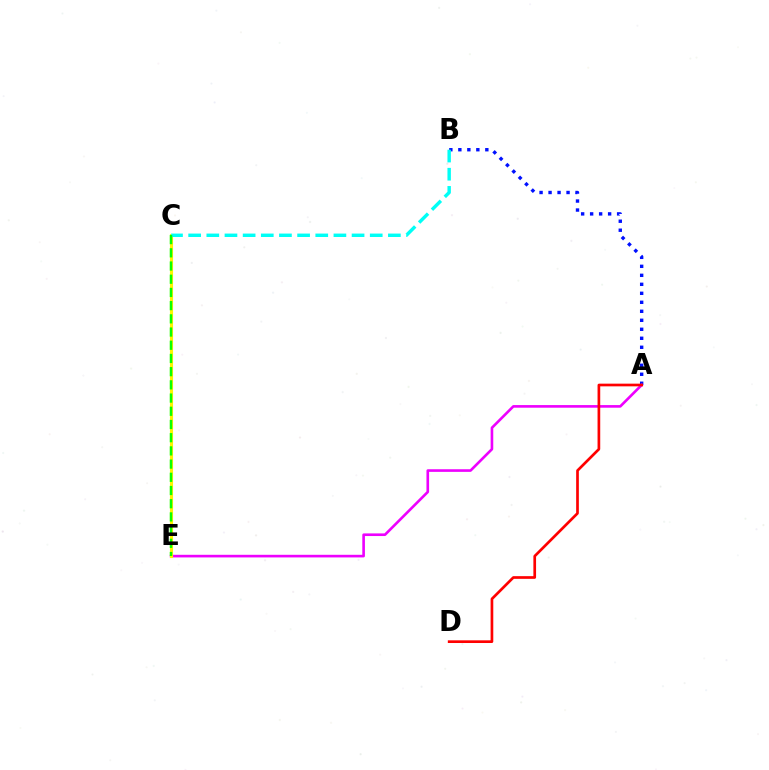{('A', 'B'): [{'color': '#0010ff', 'line_style': 'dotted', 'thickness': 2.44}], ('A', 'E'): [{'color': '#ee00ff', 'line_style': 'solid', 'thickness': 1.89}], ('A', 'D'): [{'color': '#ff0000', 'line_style': 'solid', 'thickness': 1.93}], ('C', 'E'): [{'color': '#fcf500', 'line_style': 'solid', 'thickness': 2.25}, {'color': '#08ff00', 'line_style': 'dashed', 'thickness': 1.79}], ('B', 'C'): [{'color': '#00fff6', 'line_style': 'dashed', 'thickness': 2.47}]}